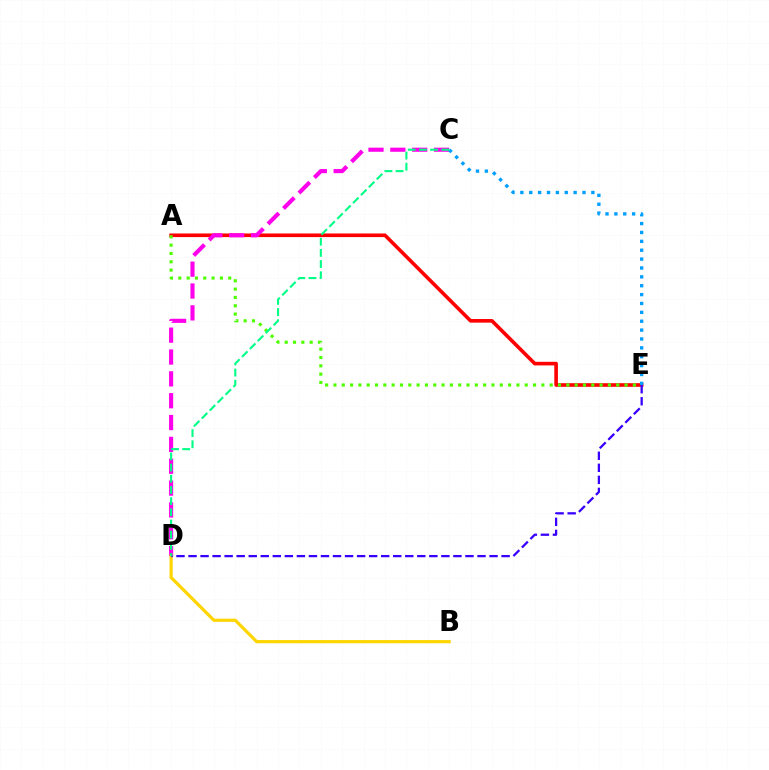{('A', 'E'): [{'color': '#ff0000', 'line_style': 'solid', 'thickness': 2.6}, {'color': '#4fff00', 'line_style': 'dotted', 'thickness': 2.26}], ('C', 'D'): [{'color': '#ff00ed', 'line_style': 'dashed', 'thickness': 2.97}, {'color': '#00ff86', 'line_style': 'dashed', 'thickness': 1.52}], ('B', 'D'): [{'color': '#ffd500', 'line_style': 'solid', 'thickness': 2.28}], ('D', 'E'): [{'color': '#3700ff', 'line_style': 'dashed', 'thickness': 1.64}], ('C', 'E'): [{'color': '#009eff', 'line_style': 'dotted', 'thickness': 2.41}]}